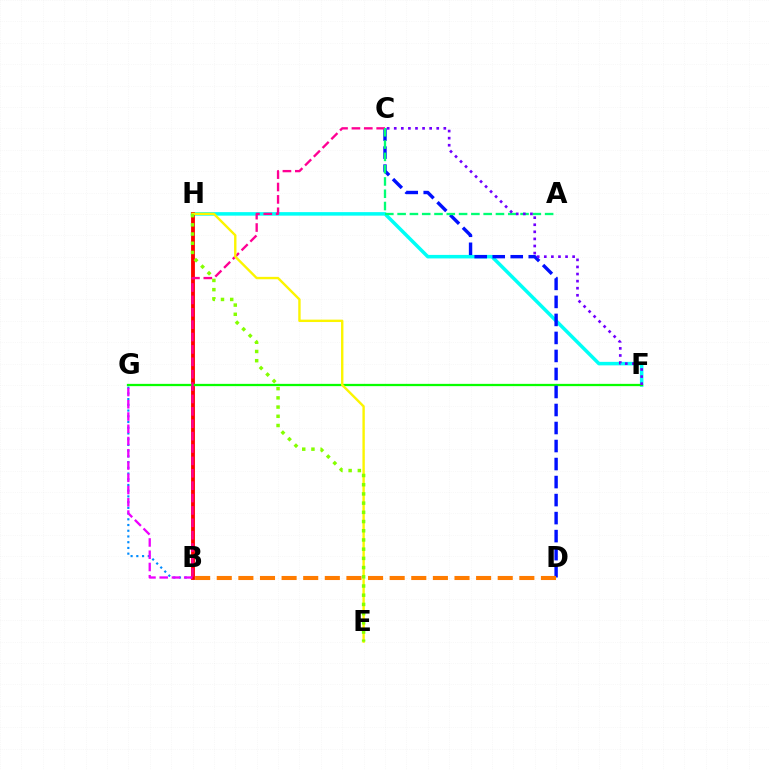{('B', 'G'): [{'color': '#008cff', 'line_style': 'dotted', 'thickness': 1.56}, {'color': '#ee00ff', 'line_style': 'dashed', 'thickness': 1.66}], ('F', 'H'): [{'color': '#00fff6', 'line_style': 'solid', 'thickness': 2.53}], ('B', 'H'): [{'color': '#ff0000', 'line_style': 'solid', 'thickness': 2.76}], ('F', 'G'): [{'color': '#08ff00', 'line_style': 'solid', 'thickness': 1.63}], ('C', 'D'): [{'color': '#0010ff', 'line_style': 'dashed', 'thickness': 2.45}], ('B', 'C'): [{'color': '#ff0094', 'line_style': 'dashed', 'thickness': 1.68}], ('B', 'D'): [{'color': '#ff7c00', 'line_style': 'dashed', 'thickness': 2.94}], ('E', 'H'): [{'color': '#fcf500', 'line_style': 'solid', 'thickness': 1.72}, {'color': '#84ff00', 'line_style': 'dotted', 'thickness': 2.5}], ('A', 'C'): [{'color': '#00ff74', 'line_style': 'dashed', 'thickness': 1.67}], ('C', 'F'): [{'color': '#7200ff', 'line_style': 'dotted', 'thickness': 1.92}]}